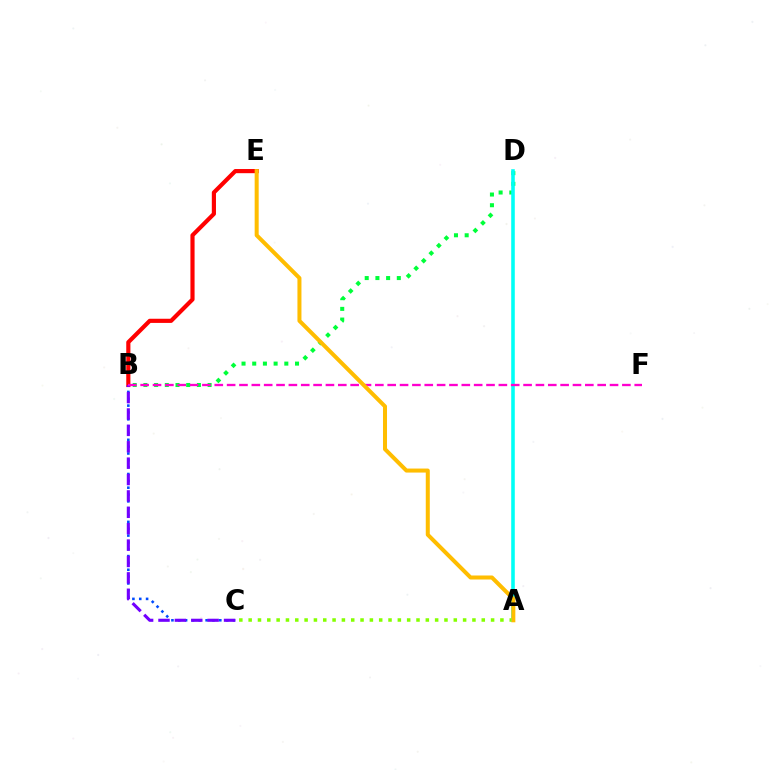{('B', 'D'): [{'color': '#00ff39', 'line_style': 'dotted', 'thickness': 2.91}], ('B', 'E'): [{'color': '#ff0000', 'line_style': 'solid', 'thickness': 2.99}], ('B', 'C'): [{'color': '#004bff', 'line_style': 'dotted', 'thickness': 1.86}, {'color': '#7200ff', 'line_style': 'dashed', 'thickness': 2.23}], ('A', 'C'): [{'color': '#84ff00', 'line_style': 'dotted', 'thickness': 2.53}], ('A', 'D'): [{'color': '#00fff6', 'line_style': 'solid', 'thickness': 2.58}], ('B', 'F'): [{'color': '#ff00cf', 'line_style': 'dashed', 'thickness': 1.68}], ('A', 'E'): [{'color': '#ffbd00', 'line_style': 'solid', 'thickness': 2.89}]}